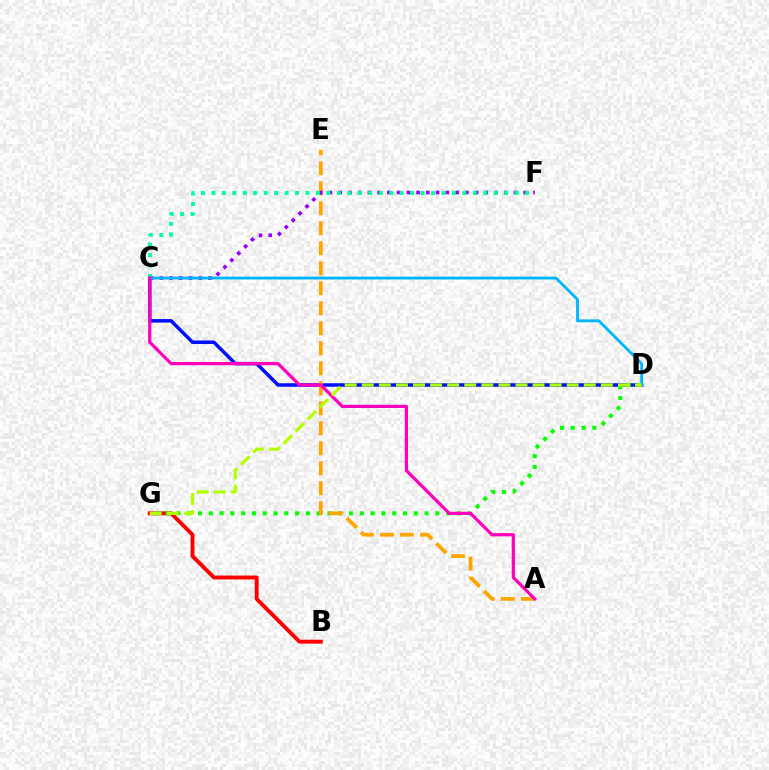{('C', 'D'): [{'color': '#0010ff', 'line_style': 'solid', 'thickness': 2.54}, {'color': '#00b5ff', 'line_style': 'solid', 'thickness': 2.04}], ('B', 'G'): [{'color': '#ff0000', 'line_style': 'solid', 'thickness': 2.81}], ('D', 'G'): [{'color': '#08ff00', 'line_style': 'dotted', 'thickness': 2.93}, {'color': '#b3ff00', 'line_style': 'dashed', 'thickness': 2.32}], ('A', 'E'): [{'color': '#ffa500', 'line_style': 'dashed', 'thickness': 2.72}], ('C', 'F'): [{'color': '#9b00ff', 'line_style': 'dotted', 'thickness': 2.65}, {'color': '#00ff9d', 'line_style': 'dotted', 'thickness': 2.84}], ('A', 'C'): [{'color': '#ff00bd', 'line_style': 'solid', 'thickness': 2.31}]}